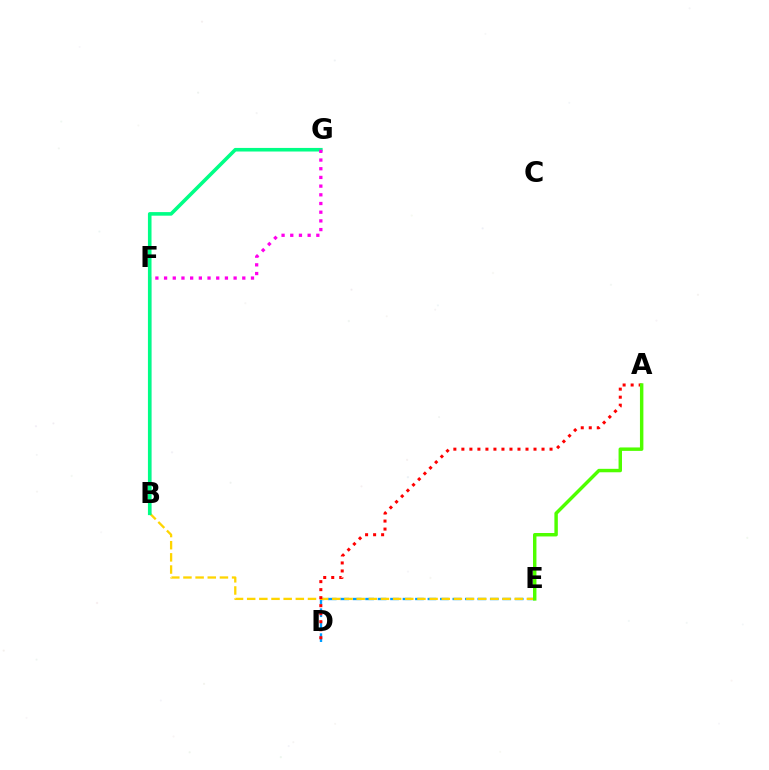{('D', 'E'): [{'color': '#009eff', 'line_style': 'dashed', 'thickness': 1.69}], ('B', 'F'): [{'color': '#3700ff', 'line_style': 'solid', 'thickness': 1.61}], ('B', 'E'): [{'color': '#ffd500', 'line_style': 'dashed', 'thickness': 1.65}], ('A', 'D'): [{'color': '#ff0000', 'line_style': 'dotted', 'thickness': 2.18}], ('B', 'G'): [{'color': '#00ff86', 'line_style': 'solid', 'thickness': 2.58}], ('A', 'E'): [{'color': '#4fff00', 'line_style': 'solid', 'thickness': 2.48}], ('F', 'G'): [{'color': '#ff00ed', 'line_style': 'dotted', 'thickness': 2.36}]}